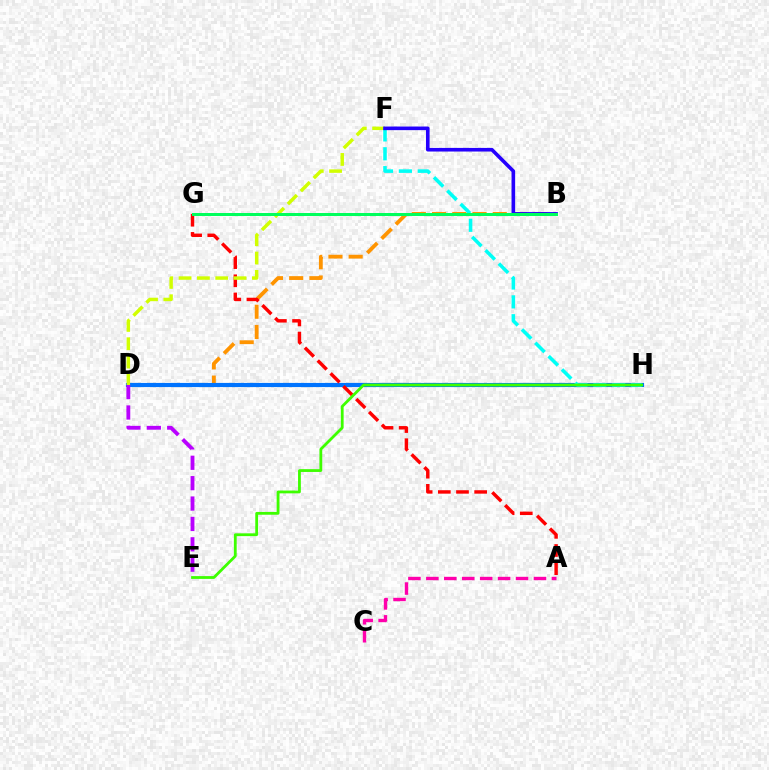{('B', 'D'): [{'color': '#ff9400', 'line_style': 'dashed', 'thickness': 2.75}], ('A', 'C'): [{'color': '#ff00ac', 'line_style': 'dashed', 'thickness': 2.44}], ('D', 'H'): [{'color': '#0074ff', 'line_style': 'solid', 'thickness': 2.99}], ('A', 'G'): [{'color': '#ff0000', 'line_style': 'dashed', 'thickness': 2.47}], ('D', 'F'): [{'color': '#d1ff00', 'line_style': 'dashed', 'thickness': 2.49}], ('F', 'H'): [{'color': '#00fff6', 'line_style': 'dashed', 'thickness': 2.56}], ('B', 'F'): [{'color': '#2500ff', 'line_style': 'solid', 'thickness': 2.6}], ('E', 'H'): [{'color': '#3dff00', 'line_style': 'solid', 'thickness': 2.02}], ('D', 'E'): [{'color': '#b900ff', 'line_style': 'dashed', 'thickness': 2.77}], ('B', 'G'): [{'color': '#00ff5c', 'line_style': 'solid', 'thickness': 2.15}]}